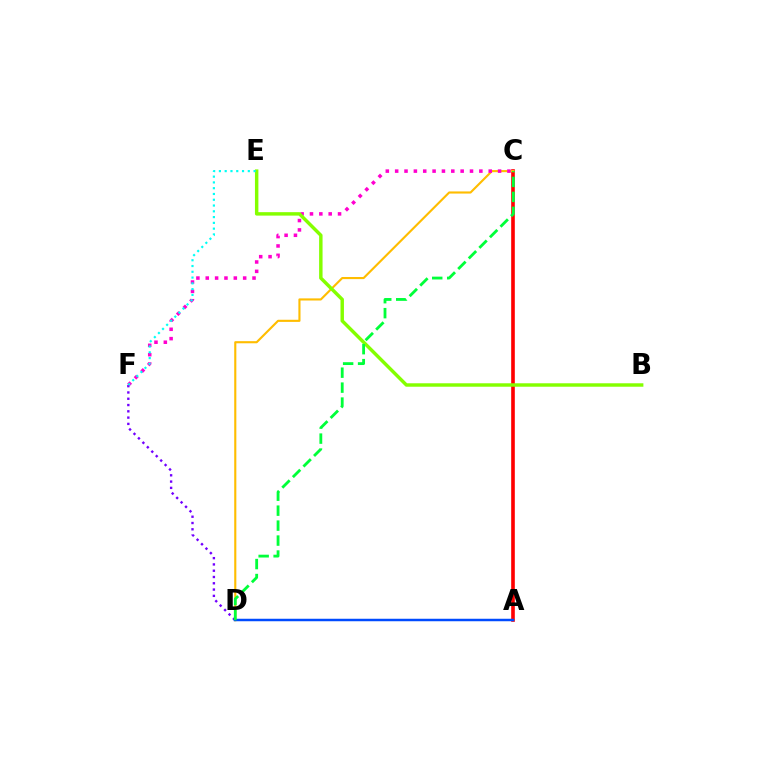{('A', 'C'): [{'color': '#ff0000', 'line_style': 'solid', 'thickness': 2.61}], ('C', 'D'): [{'color': '#ffbd00', 'line_style': 'solid', 'thickness': 1.53}, {'color': '#00ff39', 'line_style': 'dashed', 'thickness': 2.03}], ('D', 'F'): [{'color': '#7200ff', 'line_style': 'dotted', 'thickness': 1.71}], ('C', 'F'): [{'color': '#ff00cf', 'line_style': 'dotted', 'thickness': 2.54}], ('A', 'D'): [{'color': '#004bff', 'line_style': 'solid', 'thickness': 1.79}], ('B', 'E'): [{'color': '#84ff00', 'line_style': 'solid', 'thickness': 2.48}], ('E', 'F'): [{'color': '#00fff6', 'line_style': 'dotted', 'thickness': 1.57}]}